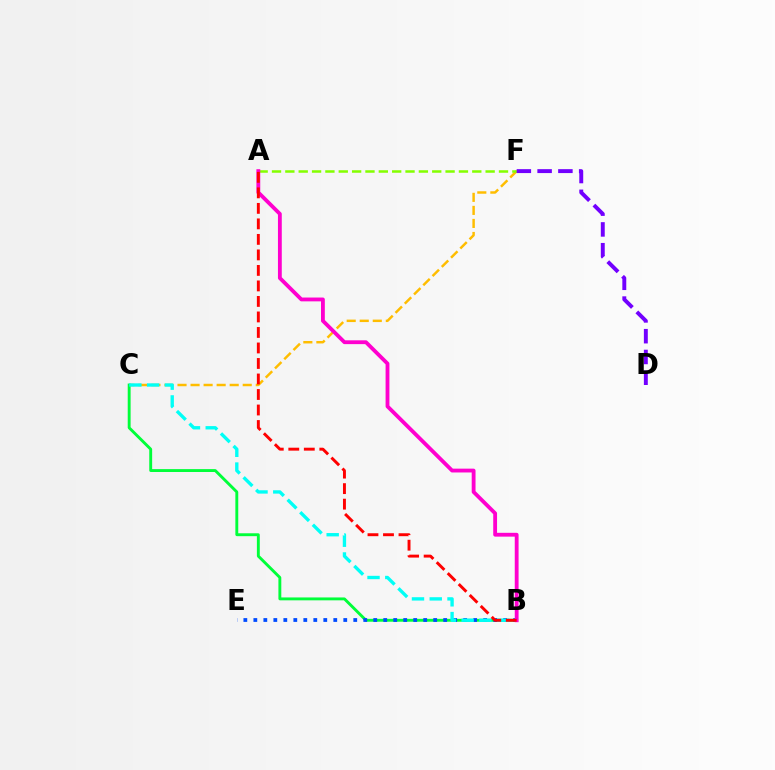{('C', 'F'): [{'color': '#ffbd00', 'line_style': 'dashed', 'thickness': 1.77}], ('B', 'C'): [{'color': '#00ff39', 'line_style': 'solid', 'thickness': 2.08}, {'color': '#00fff6', 'line_style': 'dashed', 'thickness': 2.41}], ('A', 'F'): [{'color': '#84ff00', 'line_style': 'dashed', 'thickness': 1.81}], ('B', 'E'): [{'color': '#004bff', 'line_style': 'dotted', 'thickness': 2.71}], ('D', 'F'): [{'color': '#7200ff', 'line_style': 'dashed', 'thickness': 2.82}], ('A', 'B'): [{'color': '#ff00cf', 'line_style': 'solid', 'thickness': 2.75}, {'color': '#ff0000', 'line_style': 'dashed', 'thickness': 2.11}]}